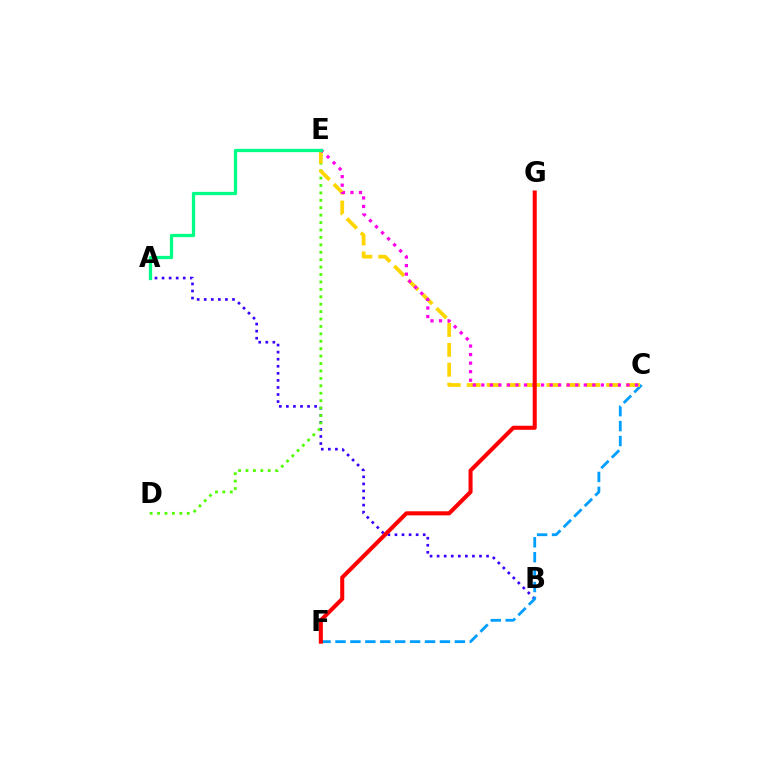{('A', 'B'): [{'color': '#3700ff', 'line_style': 'dotted', 'thickness': 1.92}], ('D', 'E'): [{'color': '#4fff00', 'line_style': 'dotted', 'thickness': 2.02}], ('C', 'F'): [{'color': '#009eff', 'line_style': 'dashed', 'thickness': 2.03}], ('C', 'E'): [{'color': '#ffd500', 'line_style': 'dashed', 'thickness': 2.7}, {'color': '#ff00ed', 'line_style': 'dotted', 'thickness': 2.32}], ('A', 'E'): [{'color': '#00ff86', 'line_style': 'solid', 'thickness': 2.35}], ('F', 'G'): [{'color': '#ff0000', 'line_style': 'solid', 'thickness': 2.92}]}